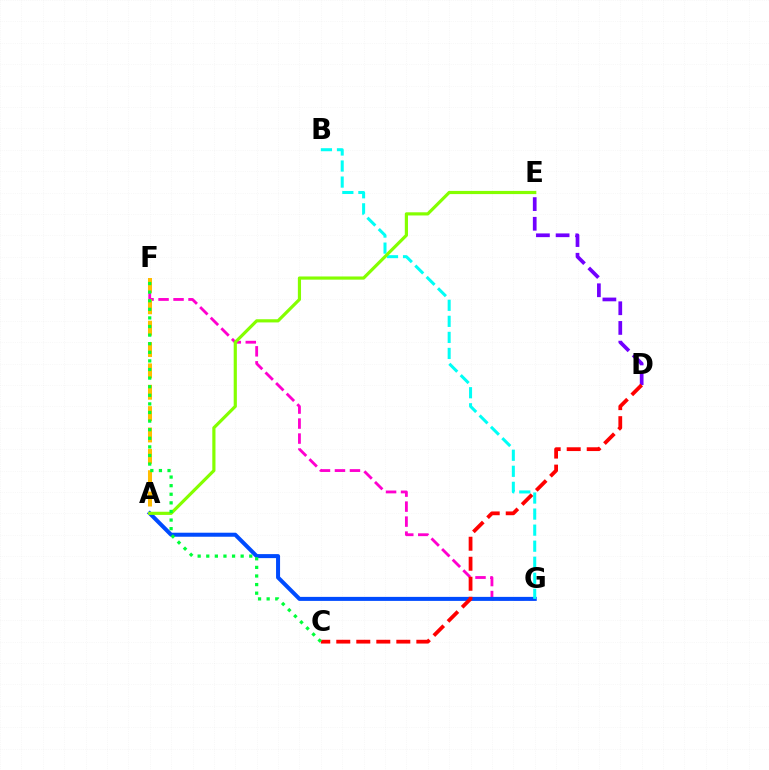{('F', 'G'): [{'color': '#ff00cf', 'line_style': 'dashed', 'thickness': 2.04}], ('A', 'G'): [{'color': '#004bff', 'line_style': 'solid', 'thickness': 2.89}], ('D', 'E'): [{'color': '#7200ff', 'line_style': 'dashed', 'thickness': 2.67}], ('B', 'G'): [{'color': '#00fff6', 'line_style': 'dashed', 'thickness': 2.18}], ('A', 'E'): [{'color': '#84ff00', 'line_style': 'solid', 'thickness': 2.29}], ('C', 'D'): [{'color': '#ff0000', 'line_style': 'dashed', 'thickness': 2.72}], ('A', 'F'): [{'color': '#ffbd00', 'line_style': 'dashed', 'thickness': 2.9}], ('C', 'F'): [{'color': '#00ff39', 'line_style': 'dotted', 'thickness': 2.34}]}